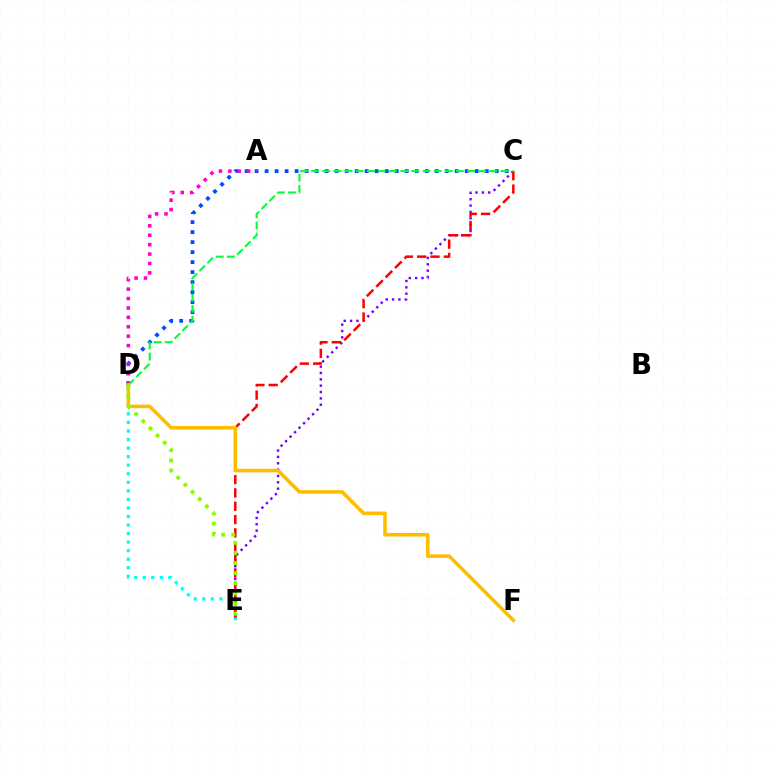{('C', 'E'): [{'color': '#7200ff', 'line_style': 'dotted', 'thickness': 1.73}, {'color': '#ff0000', 'line_style': 'dashed', 'thickness': 1.81}], ('C', 'D'): [{'color': '#004bff', 'line_style': 'dotted', 'thickness': 2.72}, {'color': '#00ff39', 'line_style': 'dashed', 'thickness': 1.51}], ('D', 'E'): [{'color': '#00fff6', 'line_style': 'dotted', 'thickness': 2.32}, {'color': '#84ff00', 'line_style': 'dotted', 'thickness': 2.75}], ('A', 'D'): [{'color': '#ff00cf', 'line_style': 'dotted', 'thickness': 2.56}], ('D', 'F'): [{'color': '#ffbd00', 'line_style': 'solid', 'thickness': 2.58}]}